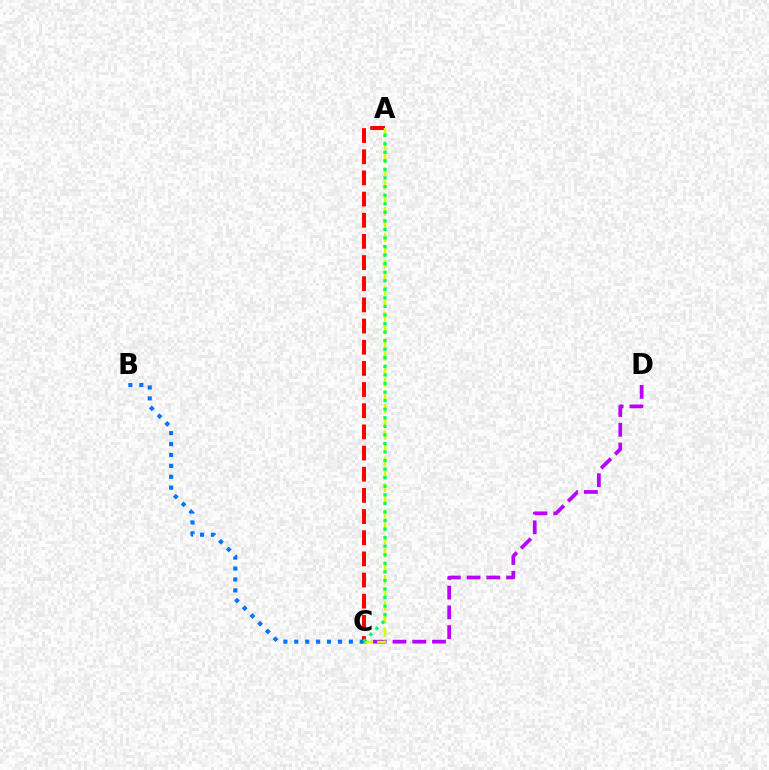{('C', 'D'): [{'color': '#b900ff', 'line_style': 'dashed', 'thickness': 2.68}], ('A', 'C'): [{'color': '#ff0000', 'line_style': 'dashed', 'thickness': 2.88}, {'color': '#d1ff00', 'line_style': 'dashed', 'thickness': 1.79}, {'color': '#00ff5c', 'line_style': 'dotted', 'thickness': 2.33}], ('B', 'C'): [{'color': '#0074ff', 'line_style': 'dotted', 'thickness': 2.96}]}